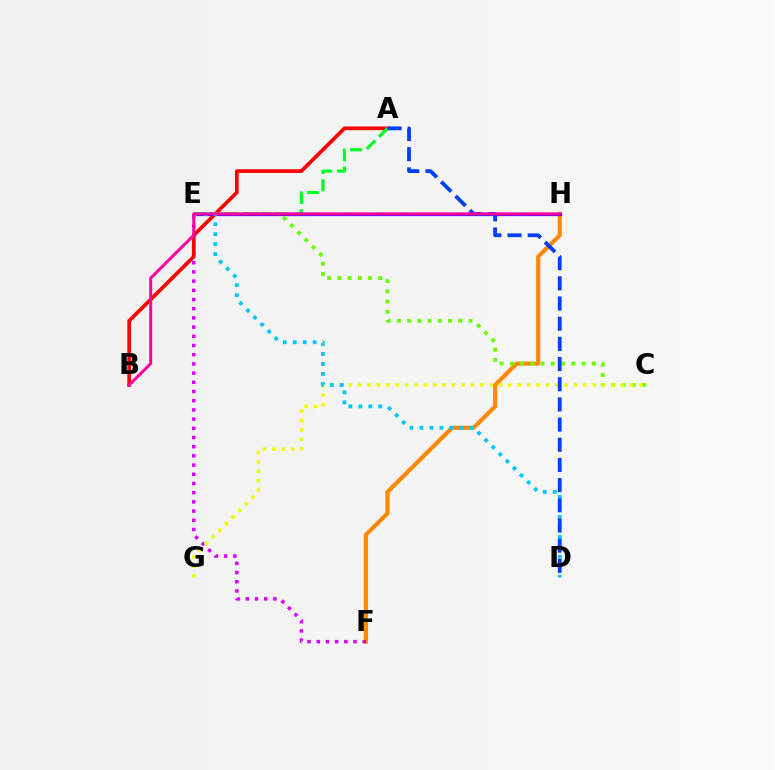{('E', 'H'): [{'color': '#00ffaf', 'line_style': 'dotted', 'thickness': 1.69}, {'color': '#4f00ff', 'line_style': 'solid', 'thickness': 2.34}], ('F', 'H'): [{'color': '#ff8800', 'line_style': 'solid', 'thickness': 2.98}], ('C', 'E'): [{'color': '#66ff00', 'line_style': 'dotted', 'thickness': 2.78}], ('E', 'F'): [{'color': '#d600ff', 'line_style': 'dotted', 'thickness': 2.5}], ('A', 'B'): [{'color': '#ff0000', 'line_style': 'solid', 'thickness': 2.66}], ('A', 'E'): [{'color': '#00ff27', 'line_style': 'dashed', 'thickness': 2.33}], ('C', 'G'): [{'color': '#eeff00', 'line_style': 'dotted', 'thickness': 2.55}], ('D', 'E'): [{'color': '#00c7ff', 'line_style': 'dotted', 'thickness': 2.71}], ('A', 'D'): [{'color': '#003fff', 'line_style': 'dashed', 'thickness': 2.74}], ('B', 'H'): [{'color': '#ff00a0', 'line_style': 'solid', 'thickness': 2.15}]}